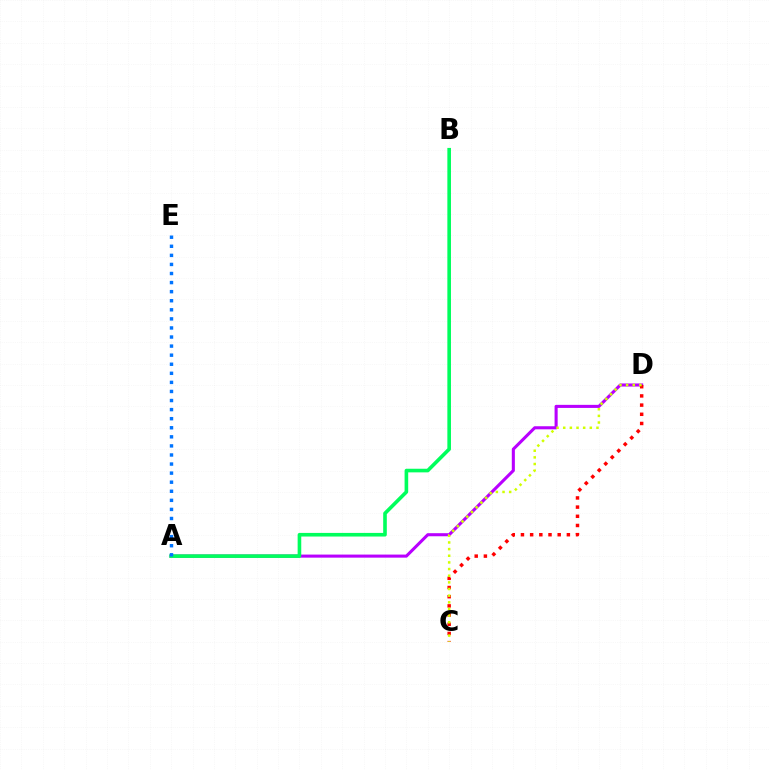{('A', 'D'): [{'color': '#b900ff', 'line_style': 'solid', 'thickness': 2.21}], ('C', 'D'): [{'color': '#ff0000', 'line_style': 'dotted', 'thickness': 2.5}, {'color': '#d1ff00', 'line_style': 'dotted', 'thickness': 1.81}], ('A', 'B'): [{'color': '#00ff5c', 'line_style': 'solid', 'thickness': 2.6}], ('A', 'E'): [{'color': '#0074ff', 'line_style': 'dotted', 'thickness': 2.47}]}